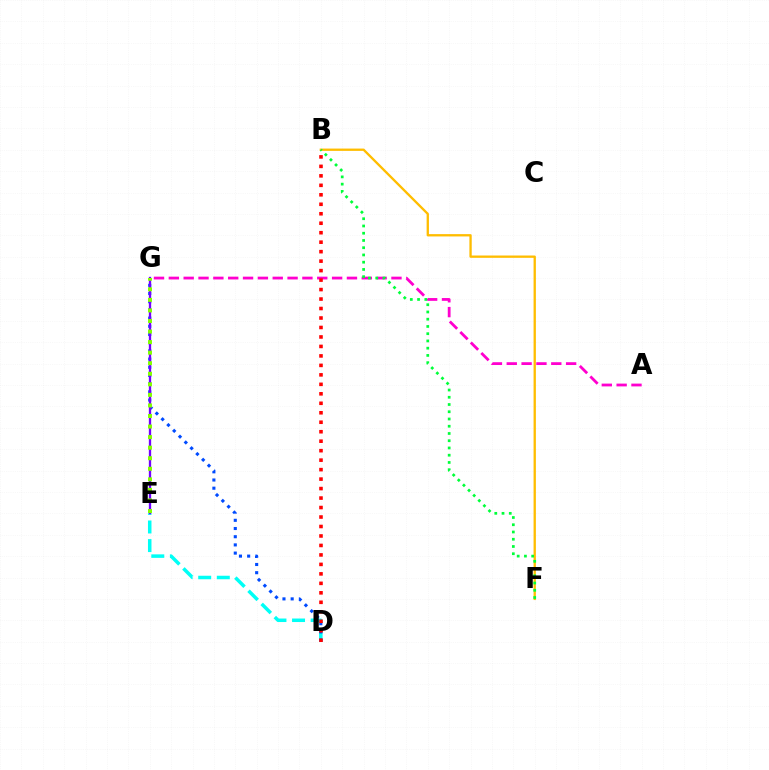{('D', 'E'): [{'color': '#00fff6', 'line_style': 'dashed', 'thickness': 2.53}], ('A', 'G'): [{'color': '#ff00cf', 'line_style': 'dashed', 'thickness': 2.02}], ('B', 'F'): [{'color': '#ffbd00', 'line_style': 'solid', 'thickness': 1.67}, {'color': '#00ff39', 'line_style': 'dotted', 'thickness': 1.97}], ('D', 'G'): [{'color': '#004bff', 'line_style': 'dotted', 'thickness': 2.23}], ('E', 'G'): [{'color': '#7200ff', 'line_style': 'solid', 'thickness': 1.67}, {'color': '#84ff00', 'line_style': 'dotted', 'thickness': 2.87}], ('B', 'D'): [{'color': '#ff0000', 'line_style': 'dotted', 'thickness': 2.57}]}